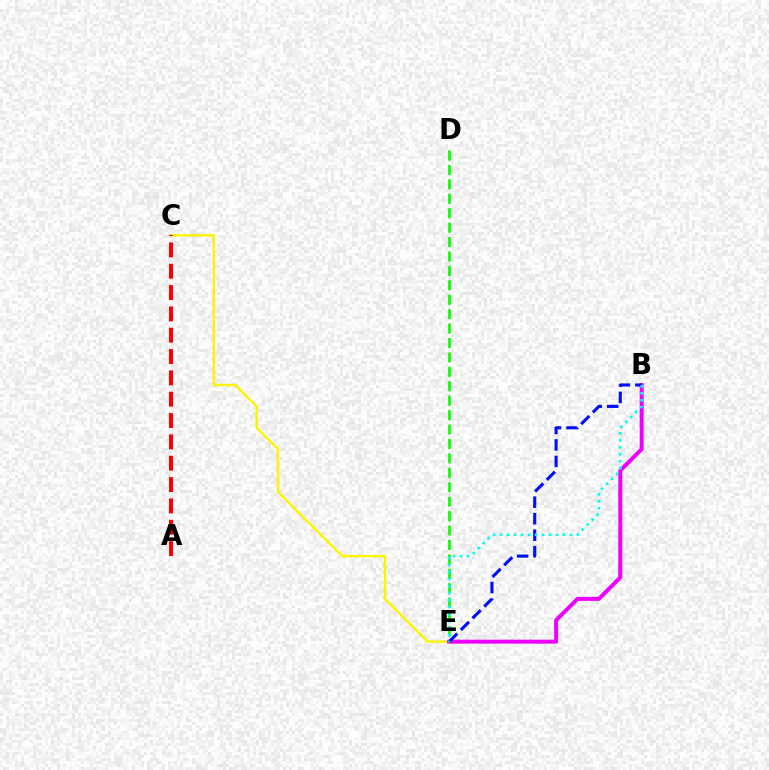{('C', 'E'): [{'color': '#fcf500', 'line_style': 'solid', 'thickness': 1.74}], ('B', 'E'): [{'color': '#ee00ff', 'line_style': 'solid', 'thickness': 2.86}, {'color': '#0010ff', 'line_style': 'dashed', 'thickness': 2.24}, {'color': '#00fff6', 'line_style': 'dotted', 'thickness': 1.9}], ('D', 'E'): [{'color': '#08ff00', 'line_style': 'dashed', 'thickness': 1.96}], ('A', 'C'): [{'color': '#ff0000', 'line_style': 'dashed', 'thickness': 2.9}]}